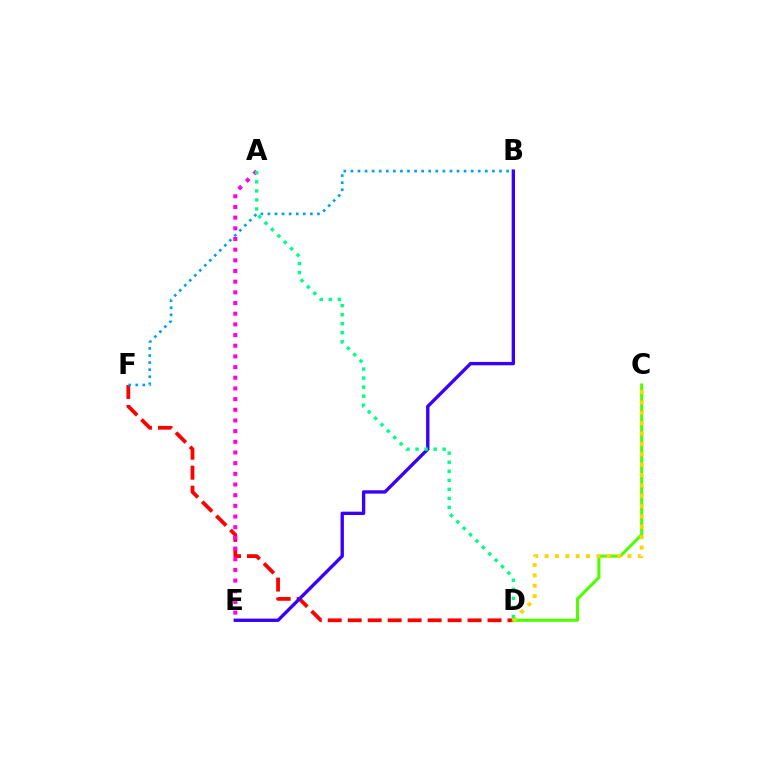{('D', 'F'): [{'color': '#ff0000', 'line_style': 'dashed', 'thickness': 2.71}], ('A', 'E'): [{'color': '#ff00ed', 'line_style': 'dotted', 'thickness': 2.9}], ('C', 'D'): [{'color': '#4fff00', 'line_style': 'solid', 'thickness': 2.22}, {'color': '#ffd500', 'line_style': 'dotted', 'thickness': 2.82}], ('B', 'E'): [{'color': '#3700ff', 'line_style': 'solid', 'thickness': 2.41}], ('A', 'D'): [{'color': '#00ff86', 'line_style': 'dotted', 'thickness': 2.46}], ('B', 'F'): [{'color': '#009eff', 'line_style': 'dotted', 'thickness': 1.92}]}